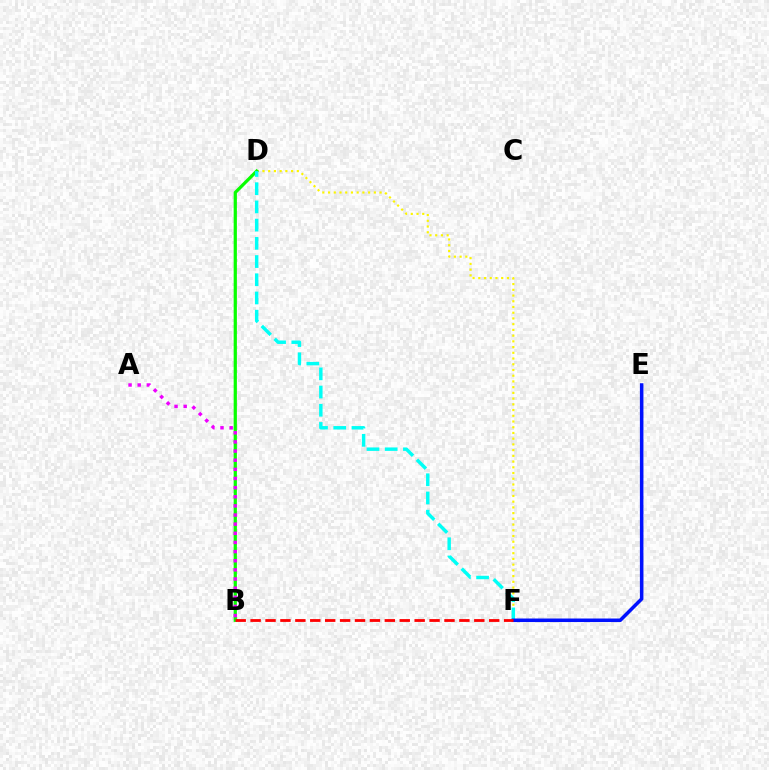{('D', 'F'): [{'color': '#fcf500', 'line_style': 'dotted', 'thickness': 1.56}, {'color': '#00fff6', 'line_style': 'dashed', 'thickness': 2.47}], ('B', 'D'): [{'color': '#08ff00', 'line_style': 'solid', 'thickness': 2.32}], ('E', 'F'): [{'color': '#0010ff', 'line_style': 'solid', 'thickness': 2.54}], ('B', 'F'): [{'color': '#ff0000', 'line_style': 'dashed', 'thickness': 2.03}], ('A', 'B'): [{'color': '#ee00ff', 'line_style': 'dotted', 'thickness': 2.48}]}